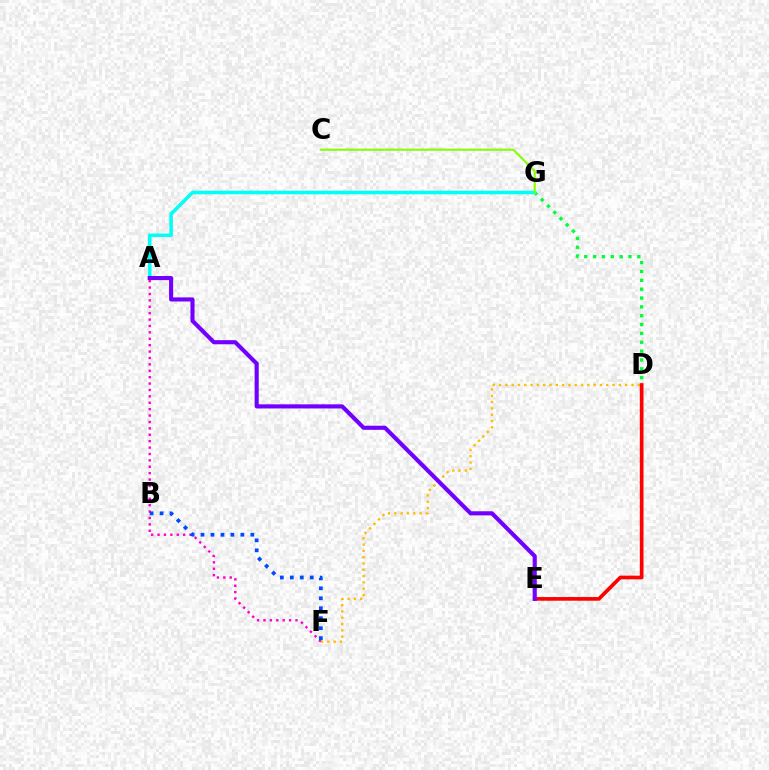{('D', 'F'): [{'color': '#ffbd00', 'line_style': 'dotted', 'thickness': 1.71}], ('D', 'G'): [{'color': '#00ff39', 'line_style': 'dotted', 'thickness': 2.4}], ('A', 'F'): [{'color': '#ff00cf', 'line_style': 'dotted', 'thickness': 1.74}], ('B', 'F'): [{'color': '#004bff', 'line_style': 'dotted', 'thickness': 2.71}], ('D', 'E'): [{'color': '#ff0000', 'line_style': 'solid', 'thickness': 2.65}], ('A', 'G'): [{'color': '#00fff6', 'line_style': 'solid', 'thickness': 2.54}], ('C', 'G'): [{'color': '#84ff00', 'line_style': 'solid', 'thickness': 1.52}], ('A', 'E'): [{'color': '#7200ff', 'line_style': 'solid', 'thickness': 2.96}]}